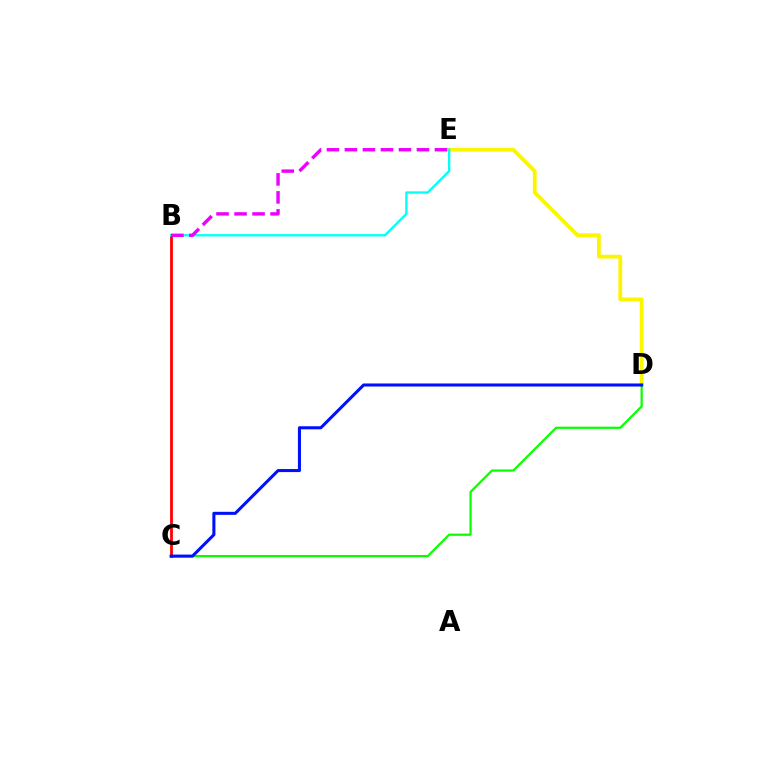{('D', 'E'): [{'color': '#fcf500', 'line_style': 'solid', 'thickness': 2.76}], ('B', 'C'): [{'color': '#ff0000', 'line_style': 'solid', 'thickness': 2.0}], ('B', 'E'): [{'color': '#00fff6', 'line_style': 'solid', 'thickness': 1.66}, {'color': '#ee00ff', 'line_style': 'dashed', 'thickness': 2.45}], ('C', 'D'): [{'color': '#08ff00', 'line_style': 'solid', 'thickness': 1.6}, {'color': '#0010ff', 'line_style': 'solid', 'thickness': 2.2}]}